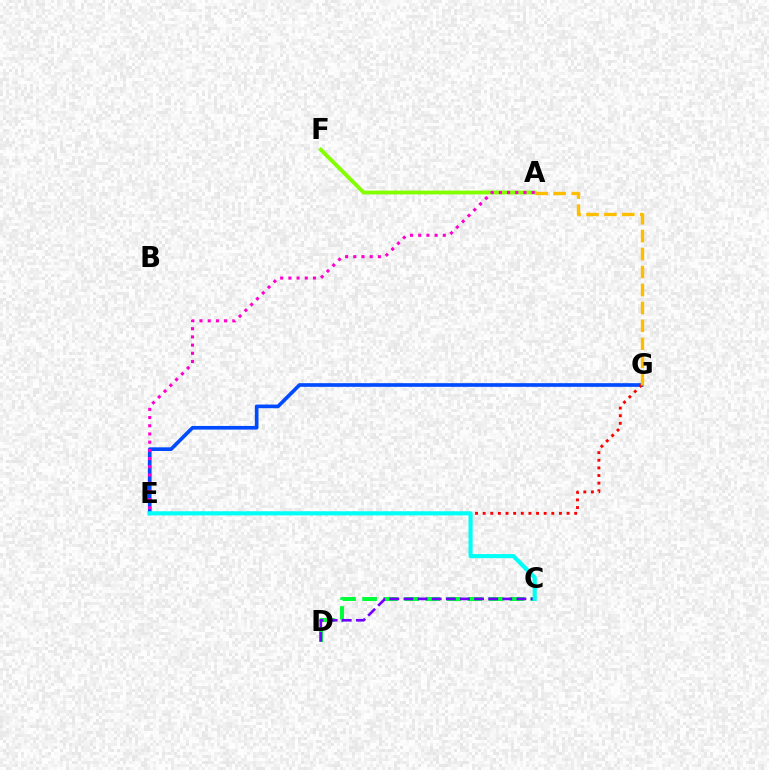{('E', 'G'): [{'color': '#004bff', 'line_style': 'solid', 'thickness': 2.64}, {'color': '#ff0000', 'line_style': 'dotted', 'thickness': 2.07}], ('A', 'F'): [{'color': '#84ff00', 'line_style': 'solid', 'thickness': 2.79}], ('A', 'E'): [{'color': '#ff00cf', 'line_style': 'dotted', 'thickness': 2.23}], ('C', 'D'): [{'color': '#00ff39', 'line_style': 'dashed', 'thickness': 2.86}, {'color': '#7200ff', 'line_style': 'dashed', 'thickness': 1.92}], ('A', 'G'): [{'color': '#ffbd00', 'line_style': 'dashed', 'thickness': 2.44}], ('C', 'E'): [{'color': '#00fff6', 'line_style': 'solid', 'thickness': 2.97}]}